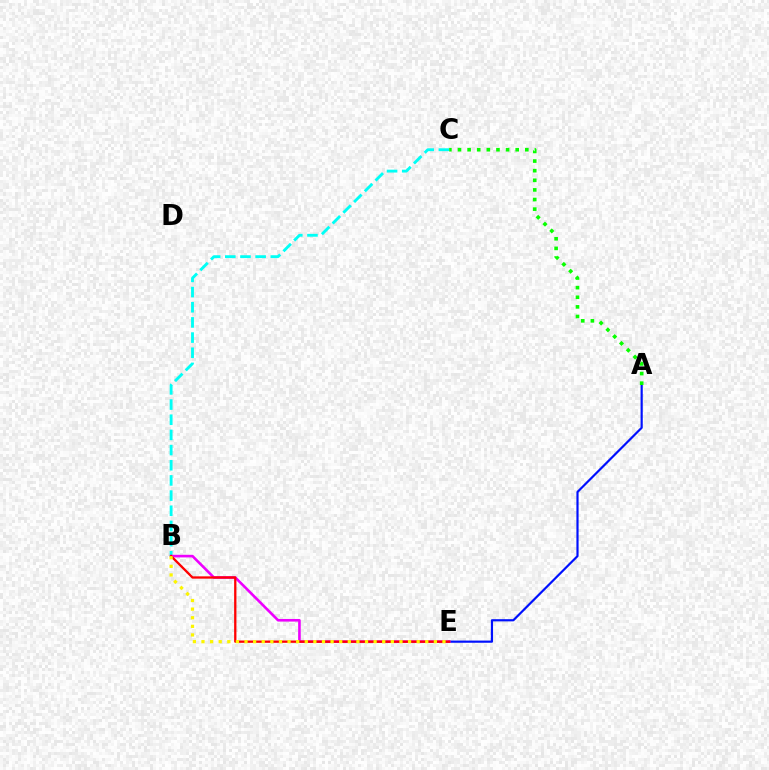{('B', 'C'): [{'color': '#00fff6', 'line_style': 'dashed', 'thickness': 2.06}], ('A', 'E'): [{'color': '#0010ff', 'line_style': 'solid', 'thickness': 1.57}], ('B', 'E'): [{'color': '#ee00ff', 'line_style': 'solid', 'thickness': 1.88}, {'color': '#ff0000', 'line_style': 'solid', 'thickness': 1.66}, {'color': '#fcf500', 'line_style': 'dotted', 'thickness': 2.34}], ('A', 'C'): [{'color': '#08ff00', 'line_style': 'dotted', 'thickness': 2.61}]}